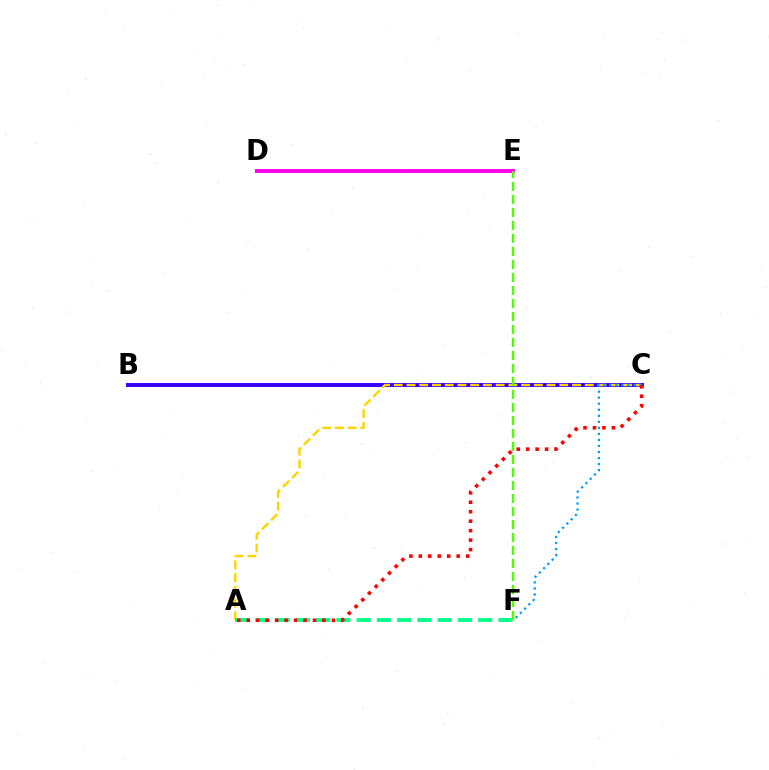{('B', 'C'): [{'color': '#3700ff', 'line_style': 'solid', 'thickness': 2.83}], ('D', 'E'): [{'color': '#ff00ed', 'line_style': 'solid', 'thickness': 2.83}], ('A', 'C'): [{'color': '#ffd500', 'line_style': 'dashed', 'thickness': 1.73}, {'color': '#ff0000', 'line_style': 'dotted', 'thickness': 2.57}], ('A', 'F'): [{'color': '#00ff86', 'line_style': 'dashed', 'thickness': 2.75}], ('C', 'F'): [{'color': '#009eff', 'line_style': 'dotted', 'thickness': 1.64}], ('E', 'F'): [{'color': '#4fff00', 'line_style': 'dashed', 'thickness': 1.77}]}